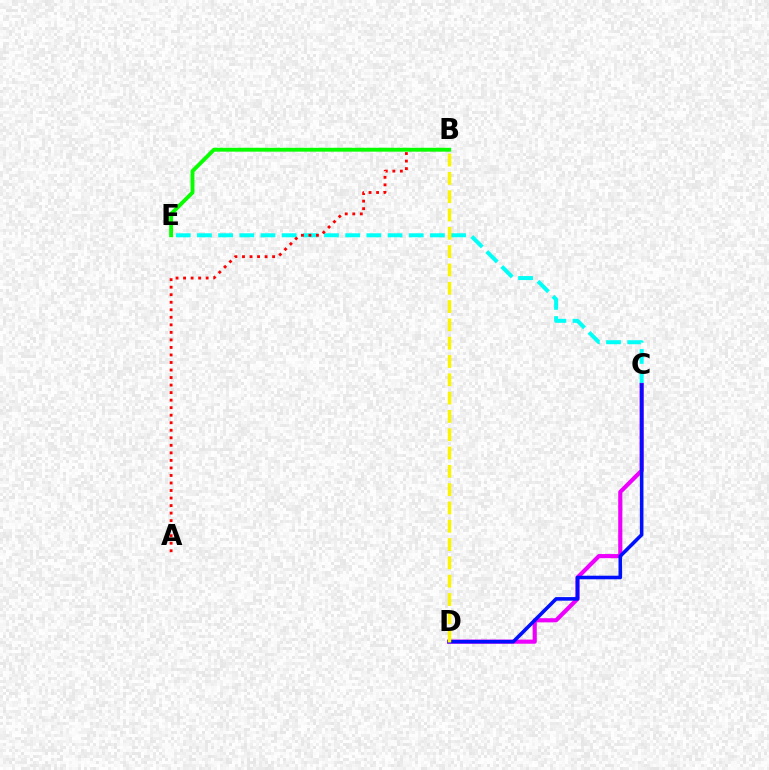{('C', 'E'): [{'color': '#00fff6', 'line_style': 'dashed', 'thickness': 2.88}], ('A', 'B'): [{'color': '#ff0000', 'line_style': 'dotted', 'thickness': 2.05}], ('C', 'D'): [{'color': '#ee00ff', 'line_style': 'solid', 'thickness': 2.98}, {'color': '#0010ff', 'line_style': 'solid', 'thickness': 2.58}], ('B', 'E'): [{'color': '#08ff00', 'line_style': 'solid', 'thickness': 2.79}], ('B', 'D'): [{'color': '#fcf500', 'line_style': 'dashed', 'thickness': 2.49}]}